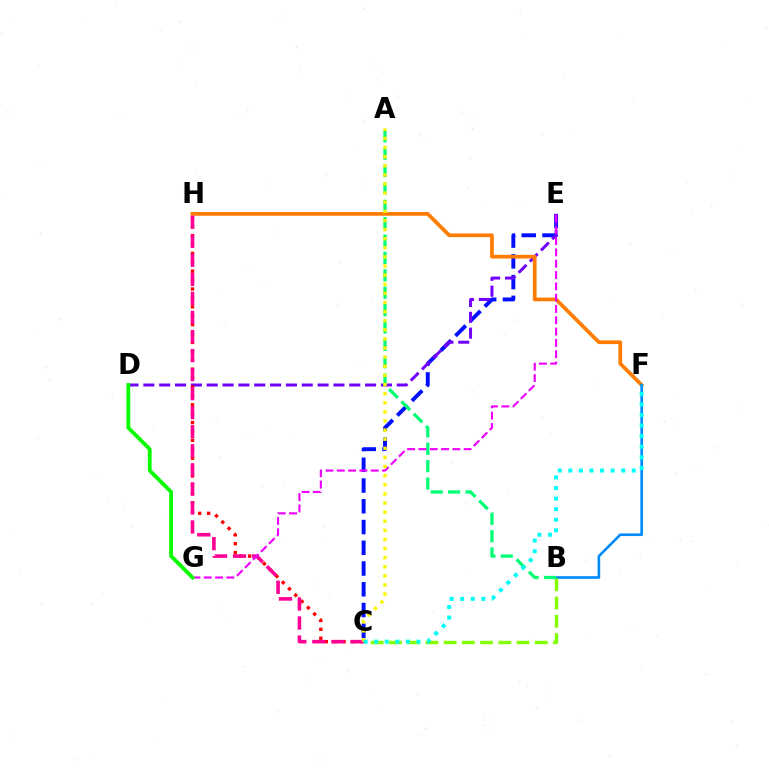{('C', 'E'): [{'color': '#0010ff', 'line_style': 'dashed', 'thickness': 2.82}], ('D', 'E'): [{'color': '#7200ff', 'line_style': 'dashed', 'thickness': 2.15}], ('F', 'H'): [{'color': '#ff7c00', 'line_style': 'solid', 'thickness': 2.67}], ('B', 'F'): [{'color': '#008cff', 'line_style': 'solid', 'thickness': 1.91}], ('B', 'C'): [{'color': '#84ff00', 'line_style': 'dashed', 'thickness': 2.48}], ('C', 'H'): [{'color': '#ff0000', 'line_style': 'dotted', 'thickness': 2.42}, {'color': '#ff0094', 'line_style': 'dashed', 'thickness': 2.59}], ('A', 'B'): [{'color': '#00ff74', 'line_style': 'dashed', 'thickness': 2.36}], ('E', 'G'): [{'color': '#ee00ff', 'line_style': 'dashed', 'thickness': 1.54}], ('A', 'C'): [{'color': '#fcf500', 'line_style': 'dotted', 'thickness': 2.48}], ('C', 'F'): [{'color': '#00fff6', 'line_style': 'dotted', 'thickness': 2.87}], ('D', 'G'): [{'color': '#08ff00', 'line_style': 'solid', 'thickness': 2.72}]}